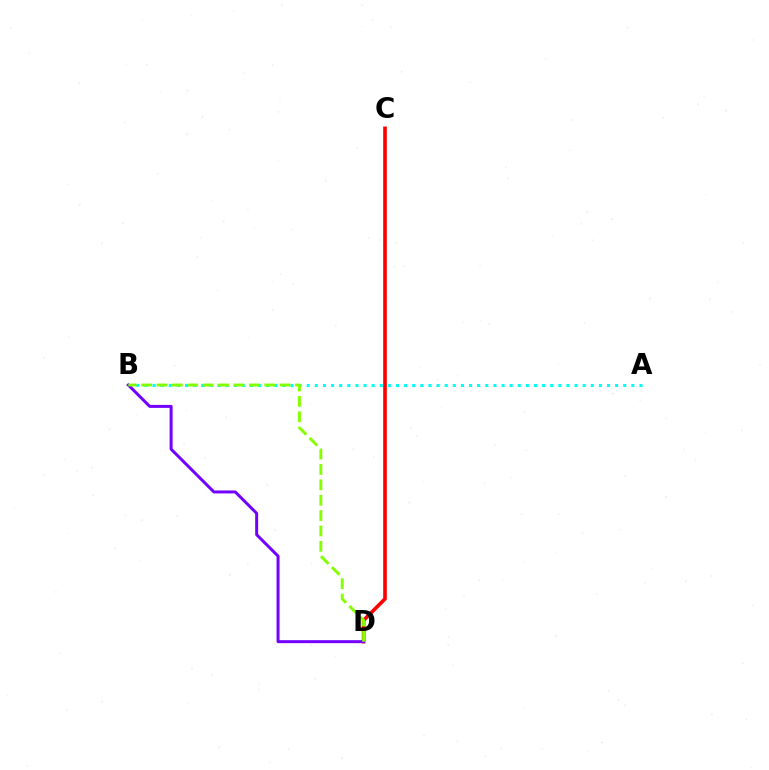{('A', 'B'): [{'color': '#00fff6', 'line_style': 'dotted', 'thickness': 2.2}], ('C', 'D'): [{'color': '#ff0000', 'line_style': 'solid', 'thickness': 2.61}], ('B', 'D'): [{'color': '#7200ff', 'line_style': 'solid', 'thickness': 2.15}, {'color': '#84ff00', 'line_style': 'dashed', 'thickness': 2.09}]}